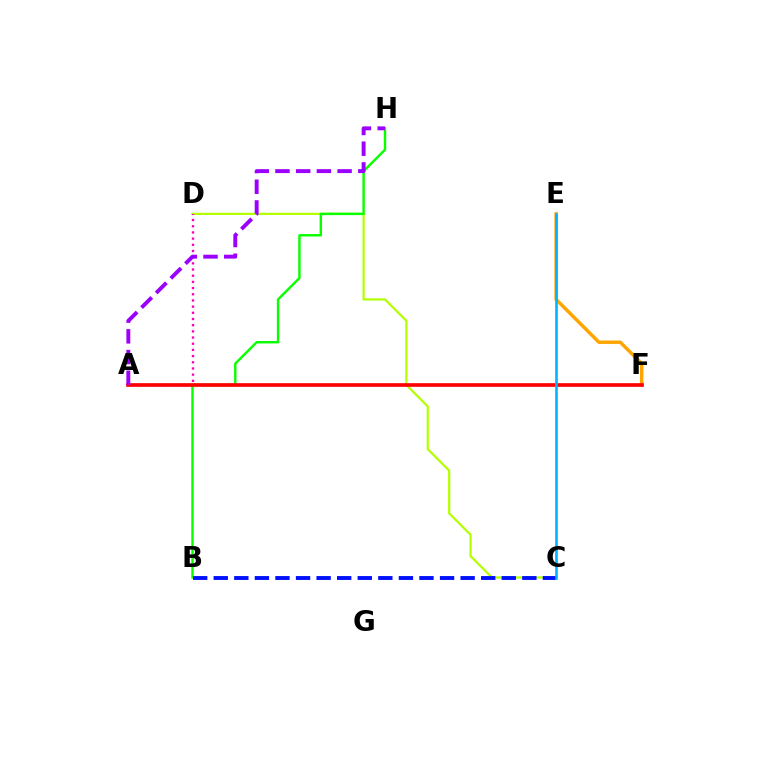{('A', 'F'): [{'color': '#00ff9d', 'line_style': 'solid', 'thickness': 1.55}, {'color': '#ff0000', 'line_style': 'solid', 'thickness': 2.63}], ('E', 'F'): [{'color': '#ffa500', 'line_style': 'solid', 'thickness': 2.47}], ('C', 'D'): [{'color': '#b3ff00', 'line_style': 'solid', 'thickness': 1.6}], ('B', 'H'): [{'color': '#08ff00', 'line_style': 'solid', 'thickness': 1.74}], ('B', 'C'): [{'color': '#0010ff', 'line_style': 'dashed', 'thickness': 2.79}], ('A', 'D'): [{'color': '#ff00bd', 'line_style': 'dotted', 'thickness': 1.68}], ('A', 'H'): [{'color': '#9b00ff', 'line_style': 'dashed', 'thickness': 2.81}], ('C', 'E'): [{'color': '#00b5ff', 'line_style': 'solid', 'thickness': 1.89}]}